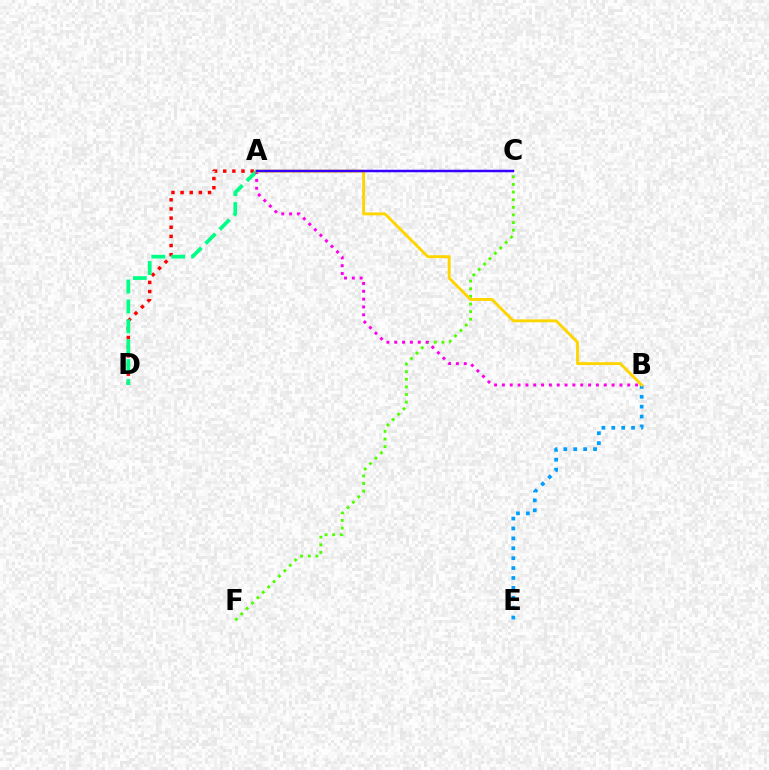{('B', 'E'): [{'color': '#009eff', 'line_style': 'dotted', 'thickness': 2.69}], ('A', 'D'): [{'color': '#ff0000', 'line_style': 'dotted', 'thickness': 2.48}, {'color': '#00ff86', 'line_style': 'dashed', 'thickness': 2.71}], ('C', 'F'): [{'color': '#4fff00', 'line_style': 'dotted', 'thickness': 2.07}], ('A', 'B'): [{'color': '#ff00ed', 'line_style': 'dotted', 'thickness': 2.13}, {'color': '#ffd500', 'line_style': 'solid', 'thickness': 2.08}], ('A', 'C'): [{'color': '#3700ff', 'line_style': 'solid', 'thickness': 1.8}]}